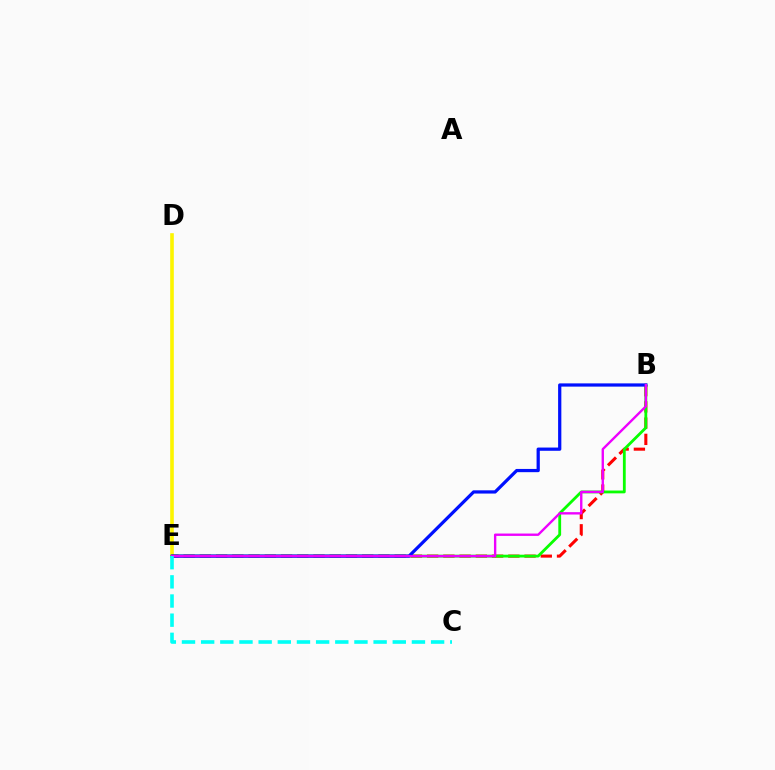{('D', 'E'): [{'color': '#fcf500', 'line_style': 'solid', 'thickness': 2.6}], ('B', 'E'): [{'color': '#ff0000', 'line_style': 'dashed', 'thickness': 2.21}, {'color': '#08ff00', 'line_style': 'solid', 'thickness': 2.02}, {'color': '#0010ff', 'line_style': 'solid', 'thickness': 2.33}, {'color': '#ee00ff', 'line_style': 'solid', 'thickness': 1.71}], ('C', 'E'): [{'color': '#00fff6', 'line_style': 'dashed', 'thickness': 2.6}]}